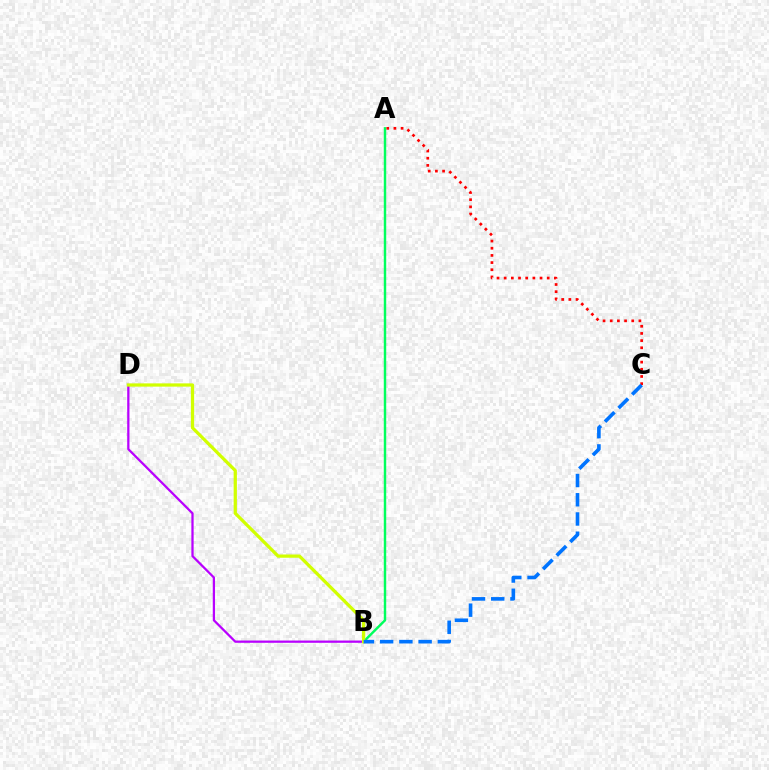{('A', 'C'): [{'color': '#ff0000', 'line_style': 'dotted', 'thickness': 1.95}], ('B', 'D'): [{'color': '#b900ff', 'line_style': 'solid', 'thickness': 1.63}, {'color': '#d1ff00', 'line_style': 'solid', 'thickness': 2.34}], ('A', 'B'): [{'color': '#00ff5c', 'line_style': 'solid', 'thickness': 1.76}], ('B', 'C'): [{'color': '#0074ff', 'line_style': 'dashed', 'thickness': 2.61}]}